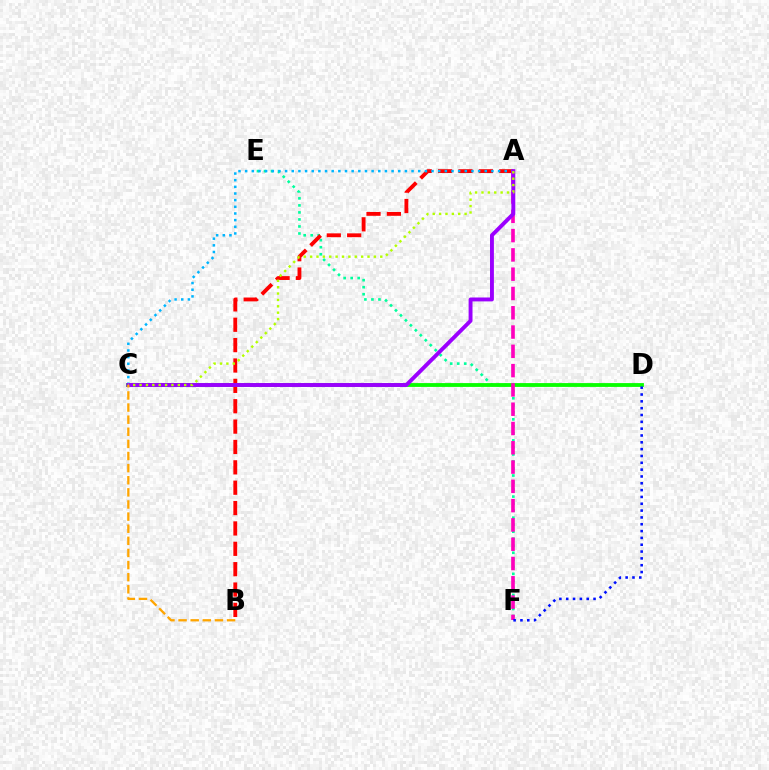{('E', 'F'): [{'color': '#00ff9d', 'line_style': 'dotted', 'thickness': 1.91}], ('A', 'B'): [{'color': '#ff0000', 'line_style': 'dashed', 'thickness': 2.77}], ('A', 'C'): [{'color': '#00b5ff', 'line_style': 'dotted', 'thickness': 1.81}, {'color': '#9b00ff', 'line_style': 'solid', 'thickness': 2.81}, {'color': '#b3ff00', 'line_style': 'dotted', 'thickness': 1.73}], ('C', 'D'): [{'color': '#08ff00', 'line_style': 'solid', 'thickness': 2.75}], ('A', 'F'): [{'color': '#ff00bd', 'line_style': 'dashed', 'thickness': 2.62}], ('D', 'F'): [{'color': '#0010ff', 'line_style': 'dotted', 'thickness': 1.86}], ('B', 'C'): [{'color': '#ffa500', 'line_style': 'dashed', 'thickness': 1.65}]}